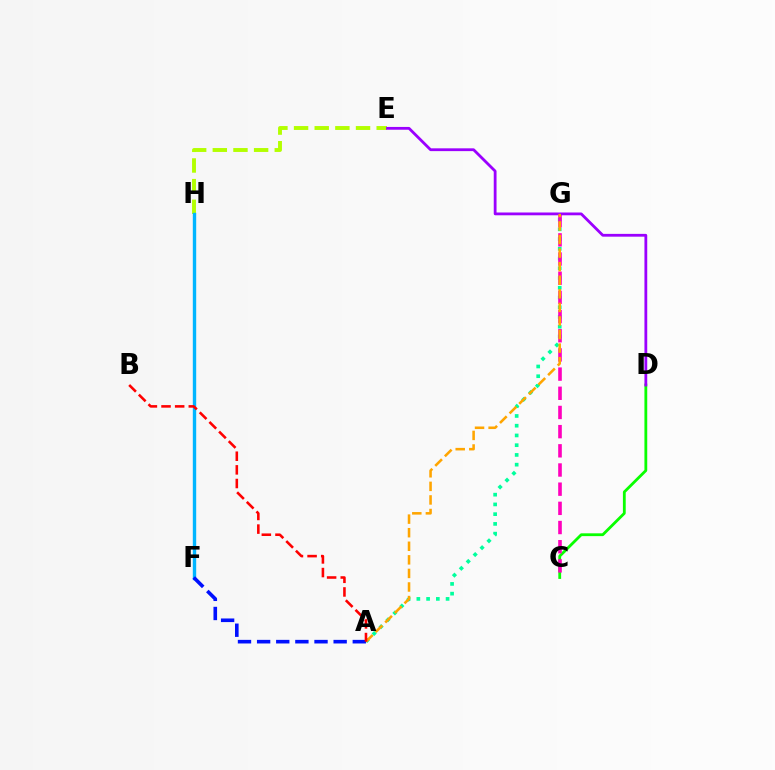{('A', 'G'): [{'color': '#00ff9d', 'line_style': 'dotted', 'thickness': 2.65}, {'color': '#ffa500', 'line_style': 'dashed', 'thickness': 1.84}], ('E', 'H'): [{'color': '#b3ff00', 'line_style': 'dashed', 'thickness': 2.81}], ('C', 'D'): [{'color': '#08ff00', 'line_style': 'solid', 'thickness': 2.02}], ('C', 'G'): [{'color': '#ff00bd', 'line_style': 'dashed', 'thickness': 2.61}], ('D', 'E'): [{'color': '#9b00ff', 'line_style': 'solid', 'thickness': 2.01}], ('F', 'H'): [{'color': '#00b5ff', 'line_style': 'solid', 'thickness': 2.44}], ('A', 'F'): [{'color': '#0010ff', 'line_style': 'dashed', 'thickness': 2.6}], ('A', 'B'): [{'color': '#ff0000', 'line_style': 'dashed', 'thickness': 1.85}]}